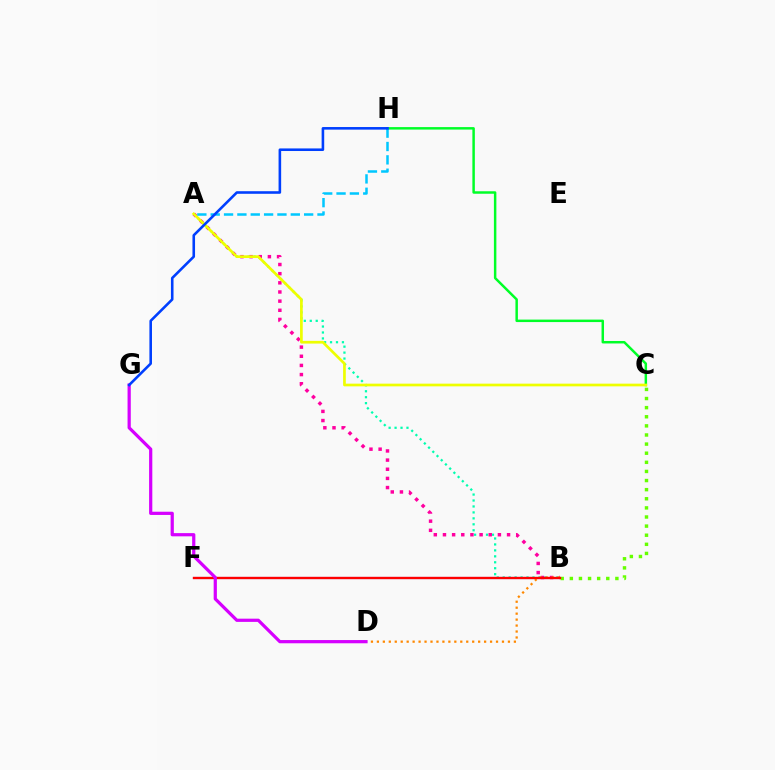{('A', 'B'): [{'color': '#00ffaf', 'line_style': 'dotted', 'thickness': 1.62}, {'color': '#ff00a0', 'line_style': 'dotted', 'thickness': 2.49}], ('C', 'H'): [{'color': '#00ff27', 'line_style': 'solid', 'thickness': 1.78}], ('B', 'F'): [{'color': '#4f00ff', 'line_style': 'solid', 'thickness': 1.5}, {'color': '#ff0000', 'line_style': 'solid', 'thickness': 1.67}], ('B', 'C'): [{'color': '#66ff00', 'line_style': 'dotted', 'thickness': 2.48}], ('A', 'C'): [{'color': '#eeff00', 'line_style': 'solid', 'thickness': 1.94}], ('A', 'H'): [{'color': '#00c7ff', 'line_style': 'dashed', 'thickness': 1.81}], ('B', 'D'): [{'color': '#ff8800', 'line_style': 'dotted', 'thickness': 1.62}], ('D', 'G'): [{'color': '#d600ff', 'line_style': 'solid', 'thickness': 2.32}], ('G', 'H'): [{'color': '#003fff', 'line_style': 'solid', 'thickness': 1.86}]}